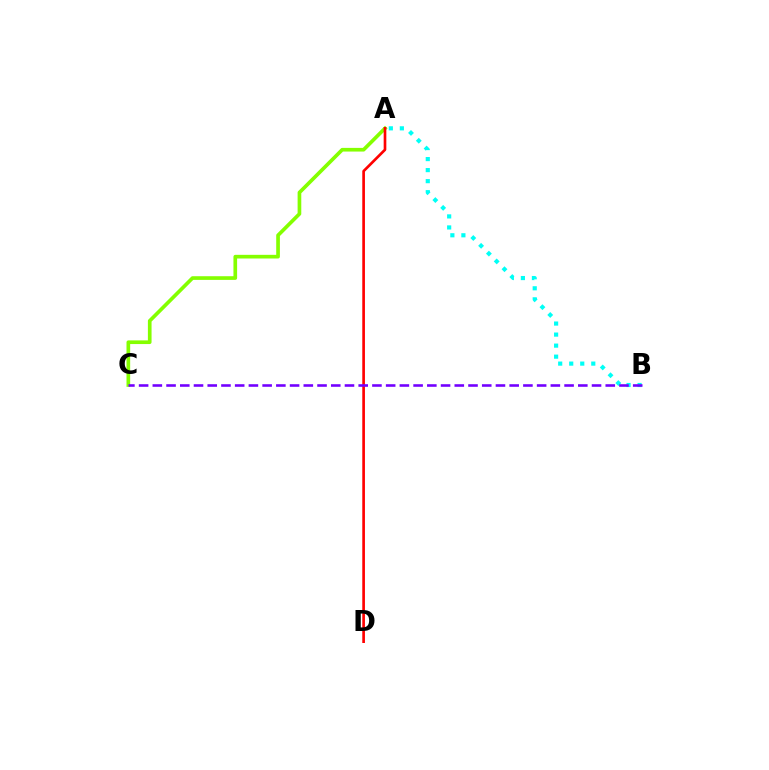{('A', 'C'): [{'color': '#84ff00', 'line_style': 'solid', 'thickness': 2.64}], ('A', 'B'): [{'color': '#00fff6', 'line_style': 'dotted', 'thickness': 3.0}], ('A', 'D'): [{'color': '#ff0000', 'line_style': 'solid', 'thickness': 1.92}], ('B', 'C'): [{'color': '#7200ff', 'line_style': 'dashed', 'thickness': 1.86}]}